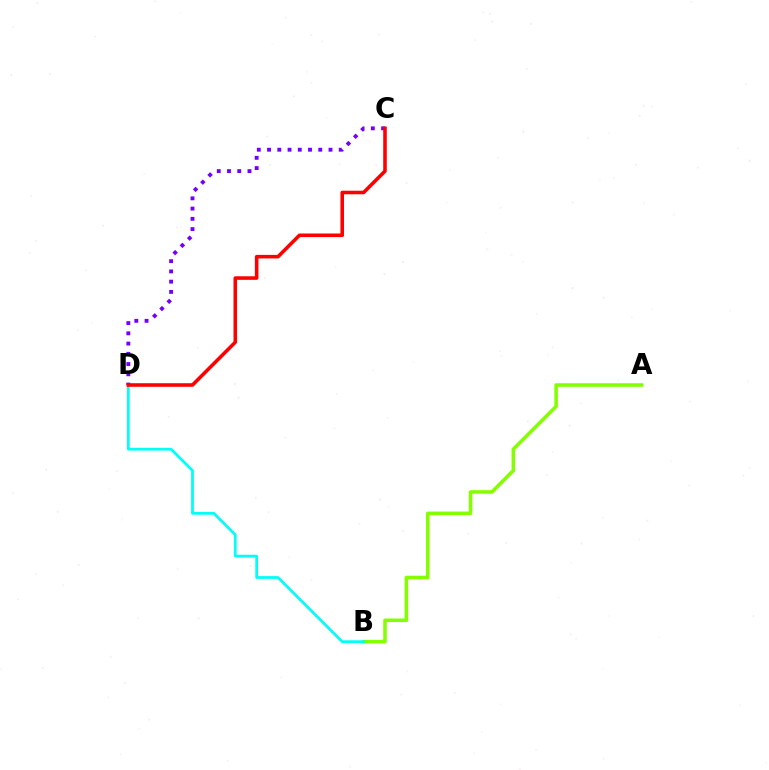{('A', 'B'): [{'color': '#84ff00', 'line_style': 'solid', 'thickness': 2.56}], ('B', 'D'): [{'color': '#00fff6', 'line_style': 'solid', 'thickness': 1.97}], ('C', 'D'): [{'color': '#7200ff', 'line_style': 'dotted', 'thickness': 2.78}, {'color': '#ff0000', 'line_style': 'solid', 'thickness': 2.57}]}